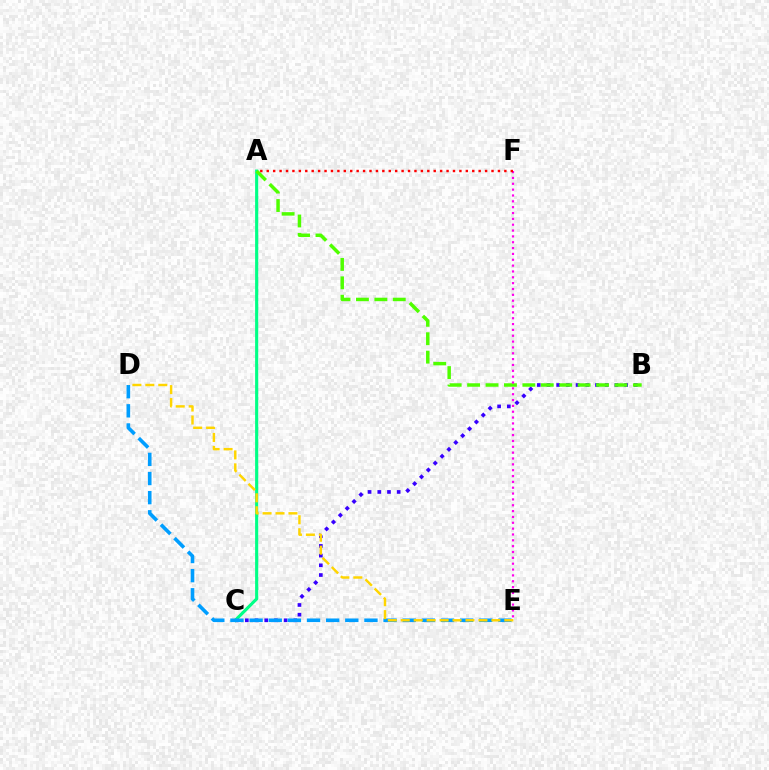{('B', 'C'): [{'color': '#3700ff', 'line_style': 'dotted', 'thickness': 2.64}], ('A', 'C'): [{'color': '#00ff86', 'line_style': 'solid', 'thickness': 2.26}], ('D', 'E'): [{'color': '#009eff', 'line_style': 'dashed', 'thickness': 2.6}, {'color': '#ffd500', 'line_style': 'dashed', 'thickness': 1.76}], ('A', 'B'): [{'color': '#4fff00', 'line_style': 'dashed', 'thickness': 2.5}], ('E', 'F'): [{'color': '#ff00ed', 'line_style': 'dotted', 'thickness': 1.59}], ('A', 'F'): [{'color': '#ff0000', 'line_style': 'dotted', 'thickness': 1.74}]}